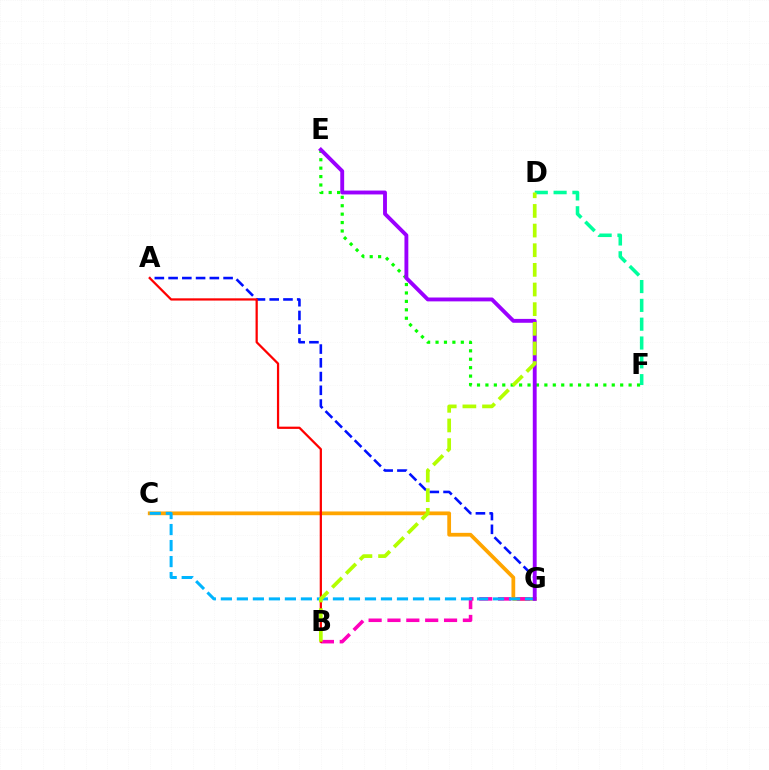{('A', 'G'): [{'color': '#0010ff', 'line_style': 'dashed', 'thickness': 1.87}], ('E', 'F'): [{'color': '#08ff00', 'line_style': 'dotted', 'thickness': 2.29}], ('C', 'G'): [{'color': '#ffa500', 'line_style': 'solid', 'thickness': 2.7}, {'color': '#00b5ff', 'line_style': 'dashed', 'thickness': 2.17}], ('B', 'G'): [{'color': '#ff00bd', 'line_style': 'dashed', 'thickness': 2.56}], ('D', 'F'): [{'color': '#00ff9d', 'line_style': 'dashed', 'thickness': 2.56}], ('A', 'B'): [{'color': '#ff0000', 'line_style': 'solid', 'thickness': 1.62}], ('E', 'G'): [{'color': '#9b00ff', 'line_style': 'solid', 'thickness': 2.79}], ('B', 'D'): [{'color': '#b3ff00', 'line_style': 'dashed', 'thickness': 2.67}]}